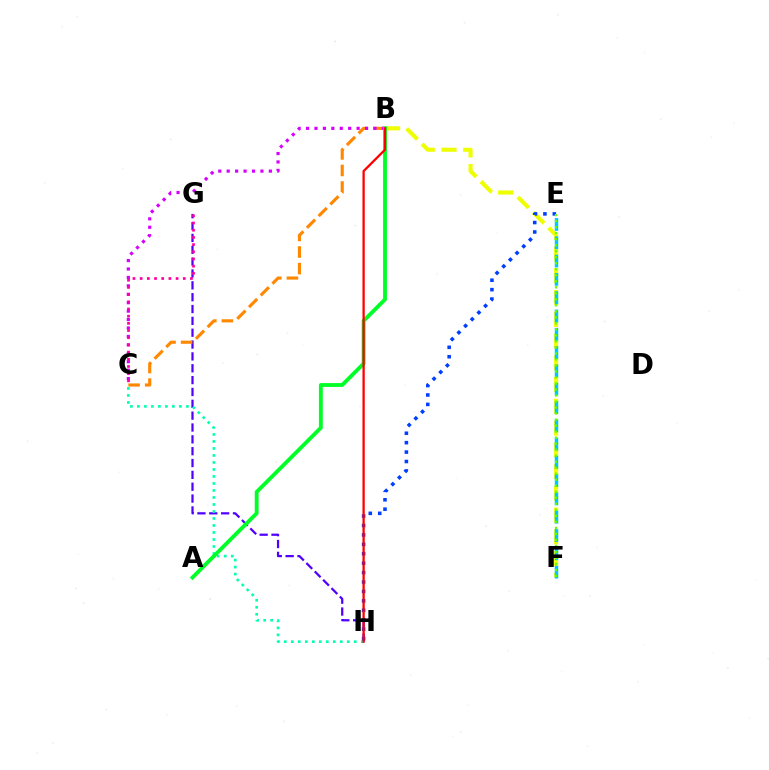{('G', 'H'): [{'color': '#4f00ff', 'line_style': 'dashed', 'thickness': 1.61}], ('B', 'F'): [{'color': '#eeff00', 'line_style': 'dashed', 'thickness': 2.95}], ('B', 'C'): [{'color': '#ff8800', 'line_style': 'dashed', 'thickness': 2.25}, {'color': '#d600ff', 'line_style': 'dotted', 'thickness': 2.29}], ('C', 'H'): [{'color': '#00ffaf', 'line_style': 'dotted', 'thickness': 1.9}], ('A', 'B'): [{'color': '#00ff27', 'line_style': 'solid', 'thickness': 2.77}], ('E', 'F'): [{'color': '#00c7ff', 'line_style': 'dashed', 'thickness': 2.49}, {'color': '#66ff00', 'line_style': 'dotted', 'thickness': 1.63}], ('E', 'H'): [{'color': '#003fff', 'line_style': 'dotted', 'thickness': 2.56}], ('C', 'G'): [{'color': '#ff00a0', 'line_style': 'dotted', 'thickness': 1.95}], ('B', 'H'): [{'color': '#ff0000', 'line_style': 'solid', 'thickness': 1.64}]}